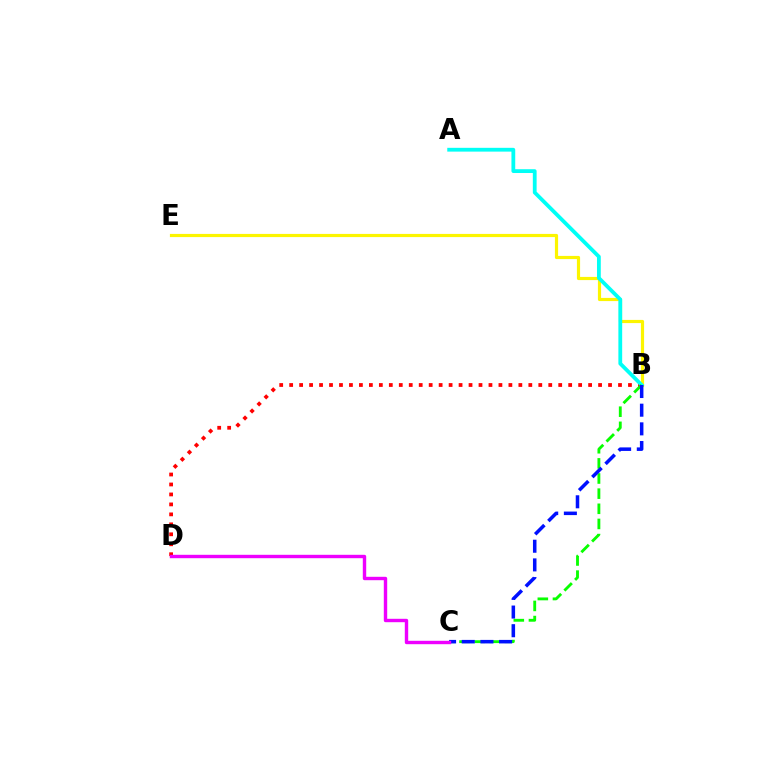{('B', 'D'): [{'color': '#ff0000', 'line_style': 'dotted', 'thickness': 2.71}], ('B', 'E'): [{'color': '#fcf500', 'line_style': 'solid', 'thickness': 2.29}], ('A', 'B'): [{'color': '#00fff6', 'line_style': 'solid', 'thickness': 2.73}], ('B', 'C'): [{'color': '#08ff00', 'line_style': 'dashed', 'thickness': 2.06}, {'color': '#0010ff', 'line_style': 'dashed', 'thickness': 2.54}], ('C', 'D'): [{'color': '#ee00ff', 'line_style': 'solid', 'thickness': 2.45}]}